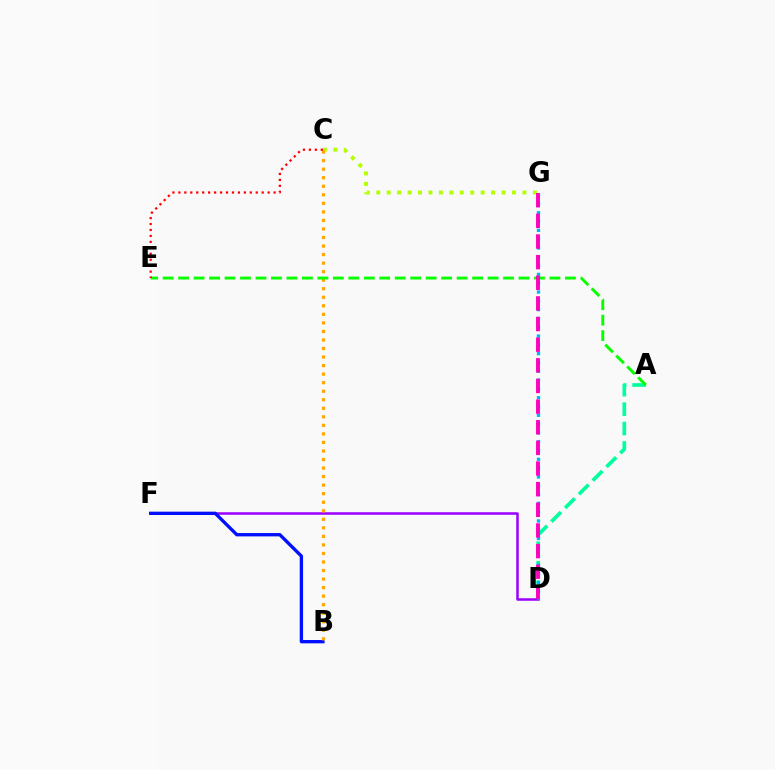{('D', 'F'): [{'color': '#9b00ff', 'line_style': 'solid', 'thickness': 1.81}], ('C', 'G'): [{'color': '#b3ff00', 'line_style': 'dotted', 'thickness': 2.84}], ('B', 'F'): [{'color': '#0010ff', 'line_style': 'solid', 'thickness': 2.4}], ('A', 'D'): [{'color': '#00ff9d', 'line_style': 'dashed', 'thickness': 2.64}], ('D', 'G'): [{'color': '#00b5ff', 'line_style': 'dotted', 'thickness': 2.39}, {'color': '#ff00bd', 'line_style': 'dashed', 'thickness': 2.8}], ('B', 'C'): [{'color': '#ffa500', 'line_style': 'dotted', 'thickness': 2.32}], ('A', 'E'): [{'color': '#08ff00', 'line_style': 'dashed', 'thickness': 2.1}], ('C', 'E'): [{'color': '#ff0000', 'line_style': 'dotted', 'thickness': 1.62}]}